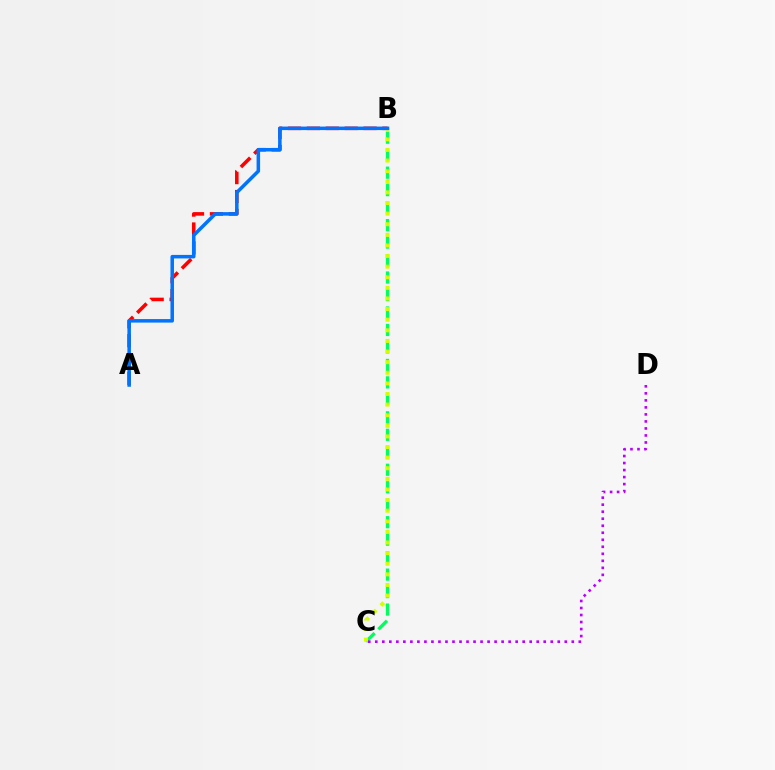{('A', 'B'): [{'color': '#ff0000', 'line_style': 'dashed', 'thickness': 2.57}, {'color': '#0074ff', 'line_style': 'solid', 'thickness': 2.53}], ('B', 'C'): [{'color': '#00ff5c', 'line_style': 'dashed', 'thickness': 2.37}, {'color': '#d1ff00', 'line_style': 'dotted', 'thickness': 2.88}], ('C', 'D'): [{'color': '#b900ff', 'line_style': 'dotted', 'thickness': 1.91}]}